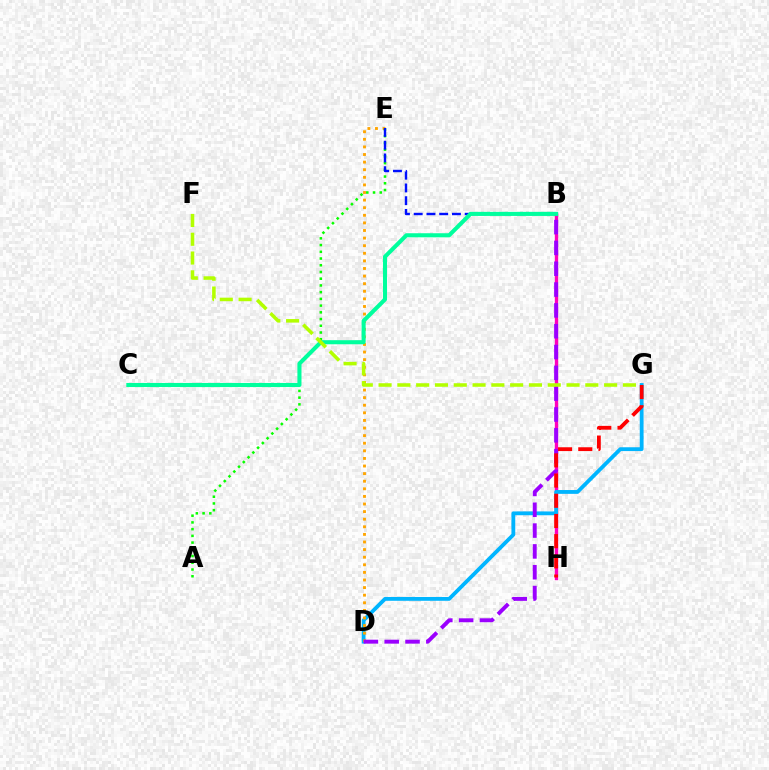{('B', 'H'): [{'color': '#ff00bd', 'line_style': 'solid', 'thickness': 2.42}], ('D', 'G'): [{'color': '#00b5ff', 'line_style': 'solid', 'thickness': 2.75}], ('D', 'E'): [{'color': '#ffa500', 'line_style': 'dotted', 'thickness': 2.06}], ('B', 'D'): [{'color': '#9b00ff', 'line_style': 'dashed', 'thickness': 2.83}], ('A', 'E'): [{'color': '#08ff00', 'line_style': 'dotted', 'thickness': 1.83}], ('G', 'H'): [{'color': '#ff0000', 'line_style': 'dashed', 'thickness': 2.74}], ('B', 'E'): [{'color': '#0010ff', 'line_style': 'dashed', 'thickness': 1.73}], ('B', 'C'): [{'color': '#00ff9d', 'line_style': 'solid', 'thickness': 2.93}], ('F', 'G'): [{'color': '#b3ff00', 'line_style': 'dashed', 'thickness': 2.55}]}